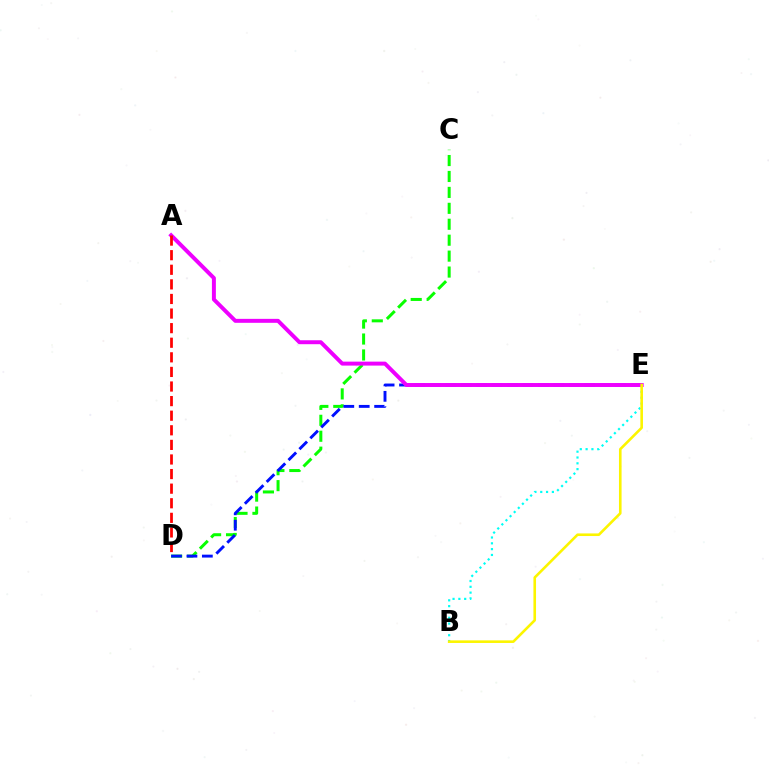{('B', 'E'): [{'color': '#00fff6', 'line_style': 'dotted', 'thickness': 1.58}, {'color': '#fcf500', 'line_style': 'solid', 'thickness': 1.87}], ('C', 'D'): [{'color': '#08ff00', 'line_style': 'dashed', 'thickness': 2.16}], ('D', 'E'): [{'color': '#0010ff', 'line_style': 'dashed', 'thickness': 2.1}], ('A', 'E'): [{'color': '#ee00ff', 'line_style': 'solid', 'thickness': 2.85}], ('A', 'D'): [{'color': '#ff0000', 'line_style': 'dashed', 'thickness': 1.98}]}